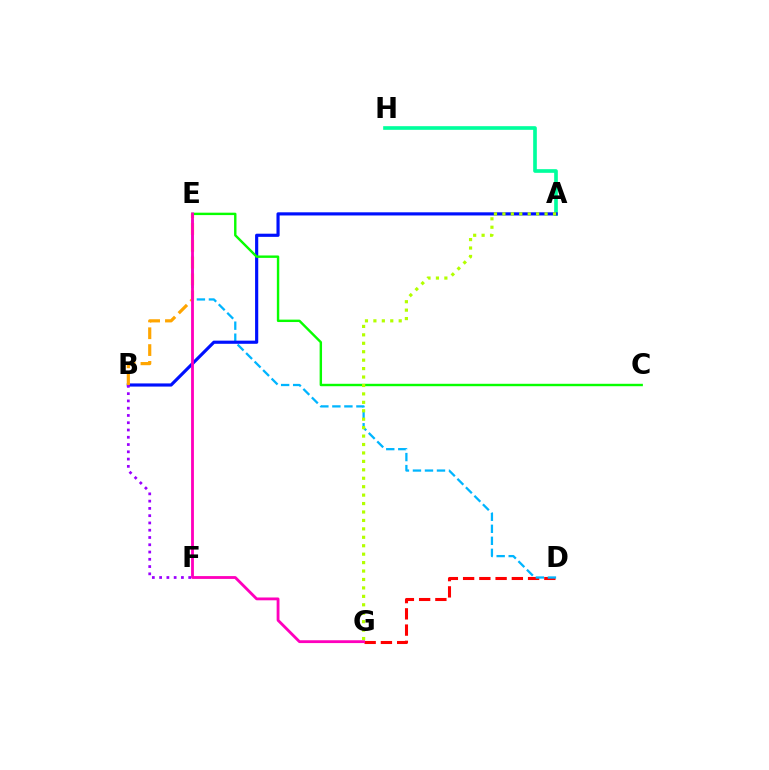{('A', 'H'): [{'color': '#00ff9d', 'line_style': 'solid', 'thickness': 2.63}], ('D', 'G'): [{'color': '#ff0000', 'line_style': 'dashed', 'thickness': 2.21}], ('D', 'E'): [{'color': '#00b5ff', 'line_style': 'dashed', 'thickness': 1.63}], ('A', 'B'): [{'color': '#0010ff', 'line_style': 'solid', 'thickness': 2.27}], ('B', 'E'): [{'color': '#ffa500', 'line_style': 'dashed', 'thickness': 2.28}], ('B', 'F'): [{'color': '#9b00ff', 'line_style': 'dotted', 'thickness': 1.98}], ('C', 'E'): [{'color': '#08ff00', 'line_style': 'solid', 'thickness': 1.74}], ('E', 'G'): [{'color': '#ff00bd', 'line_style': 'solid', 'thickness': 2.03}], ('A', 'G'): [{'color': '#b3ff00', 'line_style': 'dotted', 'thickness': 2.29}]}